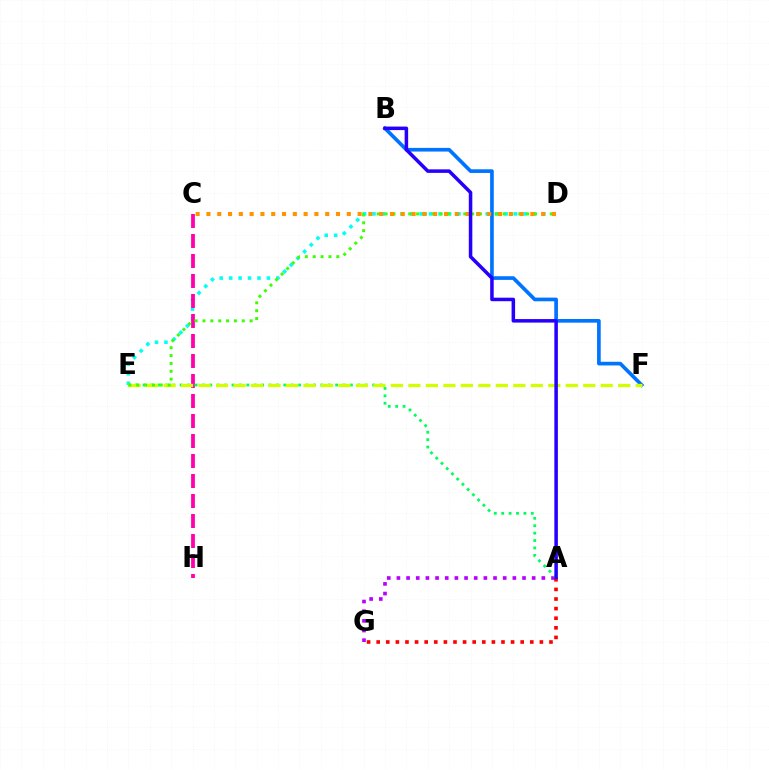{('A', 'G'): [{'color': '#b900ff', 'line_style': 'dotted', 'thickness': 2.62}, {'color': '#ff0000', 'line_style': 'dotted', 'thickness': 2.61}], ('D', 'E'): [{'color': '#00fff6', 'line_style': 'dotted', 'thickness': 2.56}, {'color': '#3dff00', 'line_style': 'dotted', 'thickness': 2.14}], ('C', 'H'): [{'color': '#ff00ac', 'line_style': 'dashed', 'thickness': 2.72}], ('A', 'E'): [{'color': '#00ff5c', 'line_style': 'dotted', 'thickness': 2.01}], ('B', 'F'): [{'color': '#0074ff', 'line_style': 'solid', 'thickness': 2.64}], ('E', 'F'): [{'color': '#d1ff00', 'line_style': 'dashed', 'thickness': 2.38}], ('C', 'D'): [{'color': '#ff9400', 'line_style': 'dotted', 'thickness': 2.93}], ('A', 'B'): [{'color': '#2500ff', 'line_style': 'solid', 'thickness': 2.53}]}